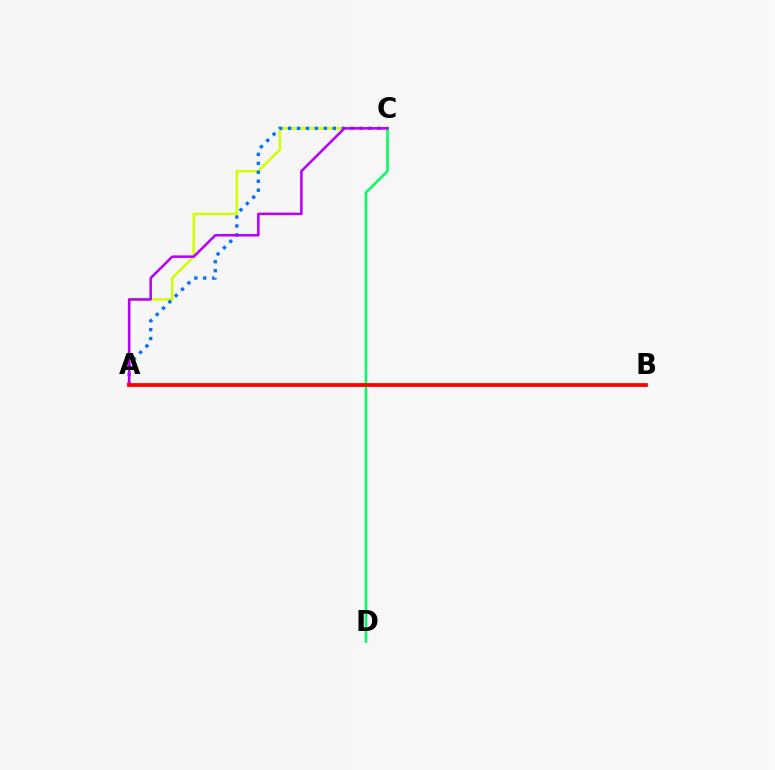{('A', 'C'): [{'color': '#d1ff00', 'line_style': 'solid', 'thickness': 1.79}, {'color': '#0074ff', 'line_style': 'dotted', 'thickness': 2.43}, {'color': '#b900ff', 'line_style': 'solid', 'thickness': 1.83}], ('C', 'D'): [{'color': '#00ff5c', 'line_style': 'solid', 'thickness': 1.82}], ('A', 'B'): [{'color': '#ff0000', 'line_style': 'solid', 'thickness': 2.71}]}